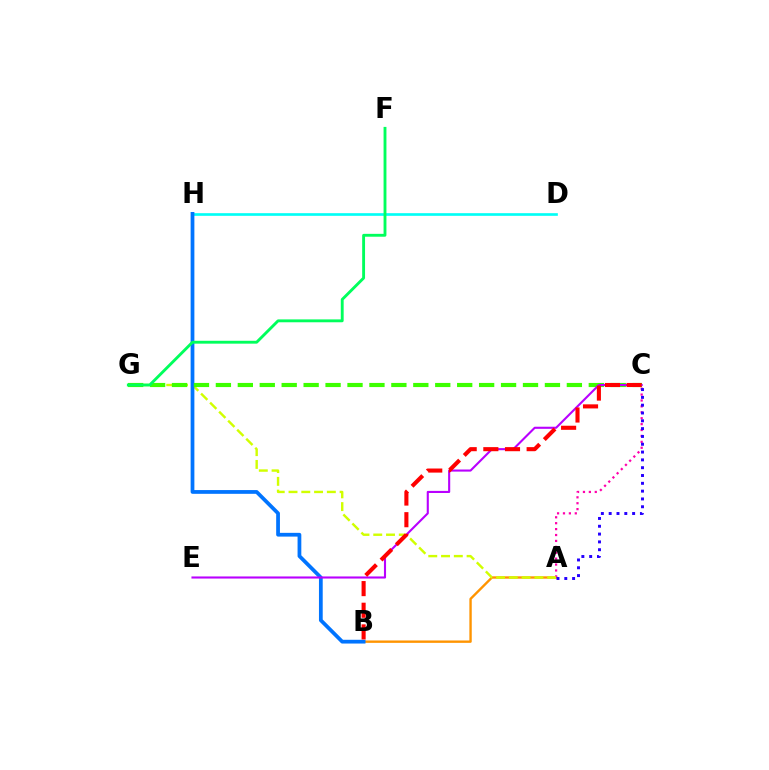{('A', 'B'): [{'color': '#ff9400', 'line_style': 'solid', 'thickness': 1.71}], ('D', 'H'): [{'color': '#00fff6', 'line_style': 'solid', 'thickness': 1.91}], ('A', 'C'): [{'color': '#ff00ac', 'line_style': 'dotted', 'thickness': 1.61}, {'color': '#2500ff', 'line_style': 'dotted', 'thickness': 2.12}], ('A', 'G'): [{'color': '#d1ff00', 'line_style': 'dashed', 'thickness': 1.74}], ('B', 'H'): [{'color': '#0074ff', 'line_style': 'solid', 'thickness': 2.7}], ('C', 'G'): [{'color': '#3dff00', 'line_style': 'dashed', 'thickness': 2.98}], ('C', 'E'): [{'color': '#b900ff', 'line_style': 'solid', 'thickness': 1.52}], ('B', 'C'): [{'color': '#ff0000', 'line_style': 'dashed', 'thickness': 2.94}], ('F', 'G'): [{'color': '#00ff5c', 'line_style': 'solid', 'thickness': 2.07}]}